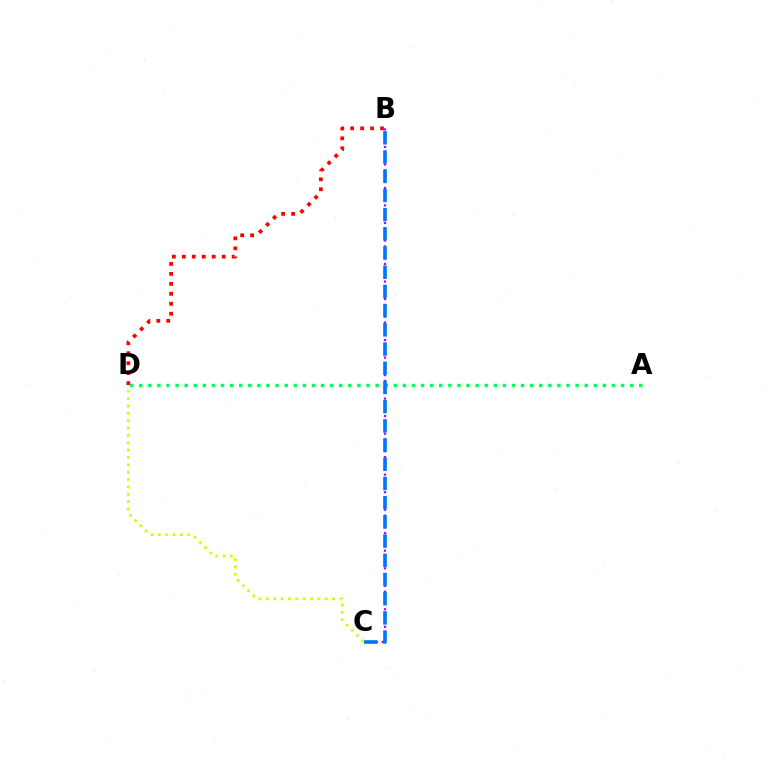{('A', 'D'): [{'color': '#00ff5c', 'line_style': 'dotted', 'thickness': 2.47}], ('B', 'C'): [{'color': '#b900ff', 'line_style': 'dotted', 'thickness': 1.59}, {'color': '#0074ff', 'line_style': 'dashed', 'thickness': 2.61}], ('B', 'D'): [{'color': '#ff0000', 'line_style': 'dotted', 'thickness': 2.71}], ('C', 'D'): [{'color': '#d1ff00', 'line_style': 'dotted', 'thickness': 2.0}]}